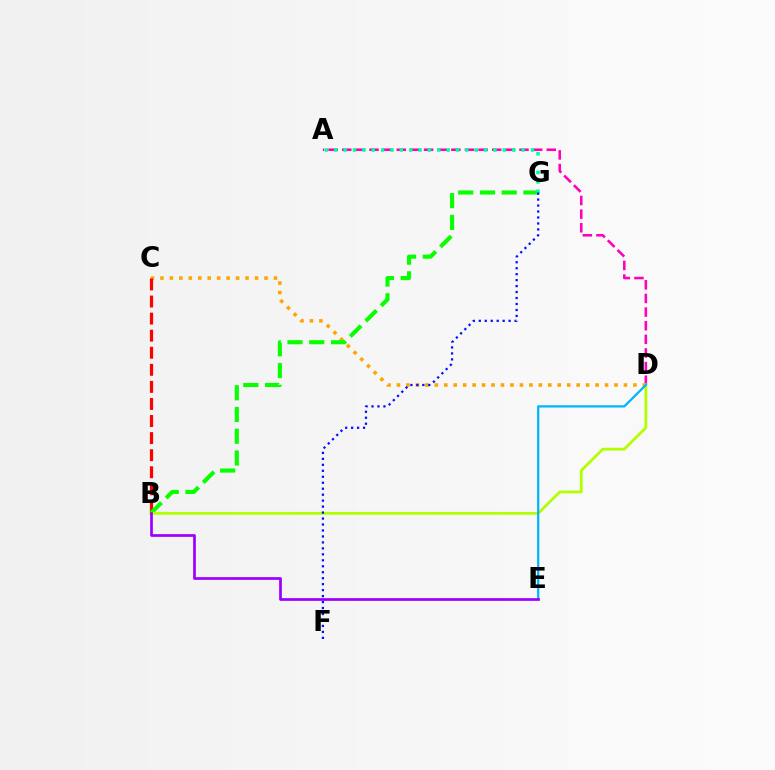{('A', 'D'): [{'color': '#ff00bd', 'line_style': 'dashed', 'thickness': 1.85}], ('C', 'D'): [{'color': '#ffa500', 'line_style': 'dotted', 'thickness': 2.57}], ('B', 'C'): [{'color': '#ff0000', 'line_style': 'dashed', 'thickness': 2.32}], ('B', 'G'): [{'color': '#08ff00', 'line_style': 'dashed', 'thickness': 2.95}], ('B', 'D'): [{'color': '#b3ff00', 'line_style': 'solid', 'thickness': 2.0}], ('A', 'G'): [{'color': '#00ff9d', 'line_style': 'dotted', 'thickness': 2.54}], ('F', 'G'): [{'color': '#0010ff', 'line_style': 'dotted', 'thickness': 1.62}], ('D', 'E'): [{'color': '#00b5ff', 'line_style': 'solid', 'thickness': 1.62}], ('B', 'E'): [{'color': '#9b00ff', 'line_style': 'solid', 'thickness': 1.96}]}